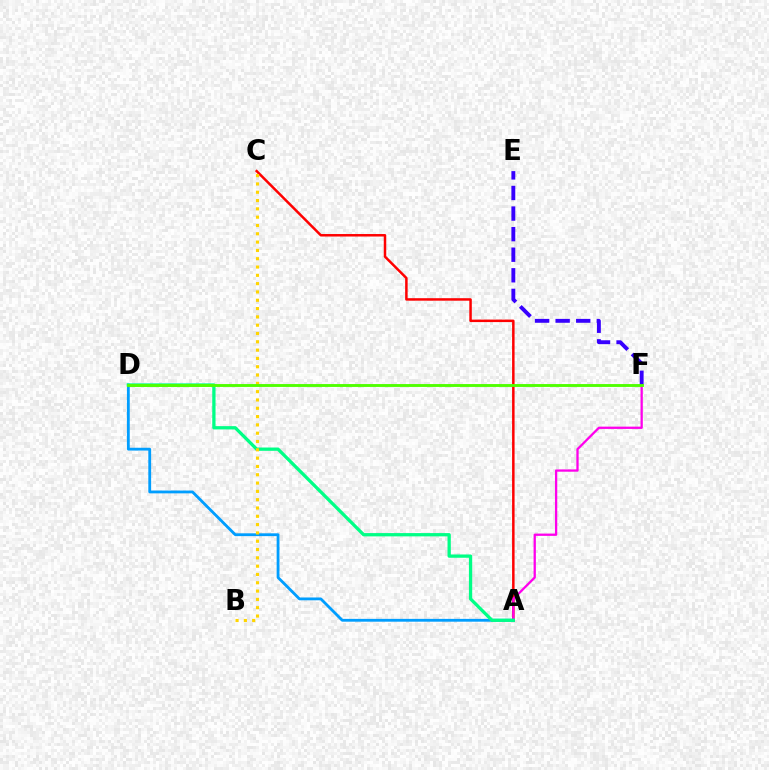{('A', 'C'): [{'color': '#ff0000', 'line_style': 'solid', 'thickness': 1.8}], ('A', 'F'): [{'color': '#ff00ed', 'line_style': 'solid', 'thickness': 1.65}], ('A', 'D'): [{'color': '#009eff', 'line_style': 'solid', 'thickness': 2.03}, {'color': '#00ff86', 'line_style': 'solid', 'thickness': 2.36}], ('B', 'C'): [{'color': '#ffd500', 'line_style': 'dotted', 'thickness': 2.26}], ('E', 'F'): [{'color': '#3700ff', 'line_style': 'dashed', 'thickness': 2.8}], ('D', 'F'): [{'color': '#4fff00', 'line_style': 'solid', 'thickness': 2.07}]}